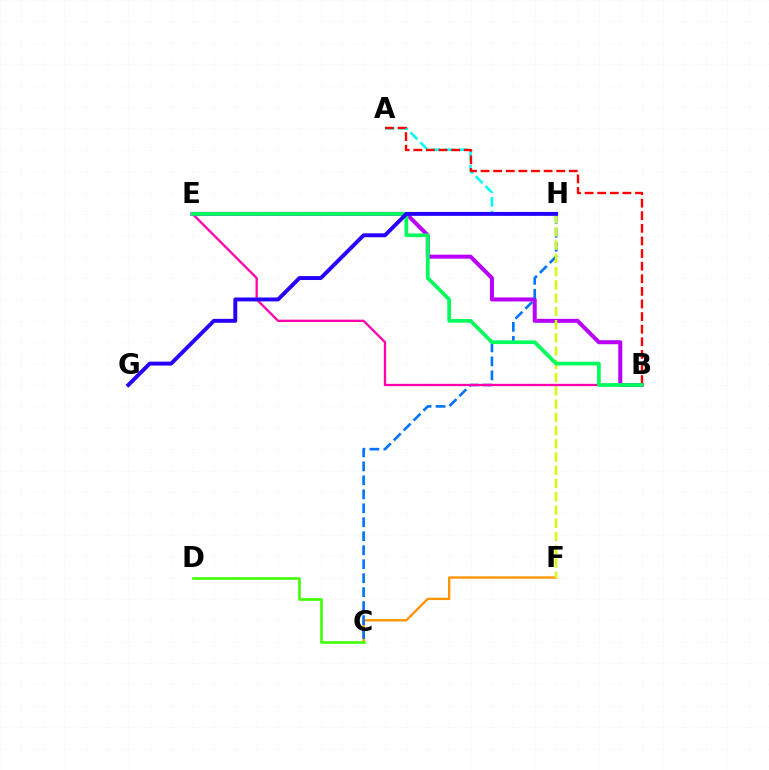{('A', 'H'): [{'color': '#00fff6', 'line_style': 'dashed', 'thickness': 1.86}], ('A', 'B'): [{'color': '#ff0000', 'line_style': 'dashed', 'thickness': 1.71}], ('C', 'F'): [{'color': '#ff9400', 'line_style': 'solid', 'thickness': 1.69}], ('C', 'D'): [{'color': '#3dff00', 'line_style': 'solid', 'thickness': 1.87}], ('B', 'E'): [{'color': '#b900ff', 'line_style': 'solid', 'thickness': 2.89}, {'color': '#ff00ac', 'line_style': 'solid', 'thickness': 1.66}, {'color': '#00ff5c', 'line_style': 'solid', 'thickness': 2.67}], ('C', 'H'): [{'color': '#0074ff', 'line_style': 'dashed', 'thickness': 1.9}], ('F', 'H'): [{'color': '#d1ff00', 'line_style': 'dashed', 'thickness': 1.8}], ('G', 'H'): [{'color': '#2500ff', 'line_style': 'solid', 'thickness': 2.82}]}